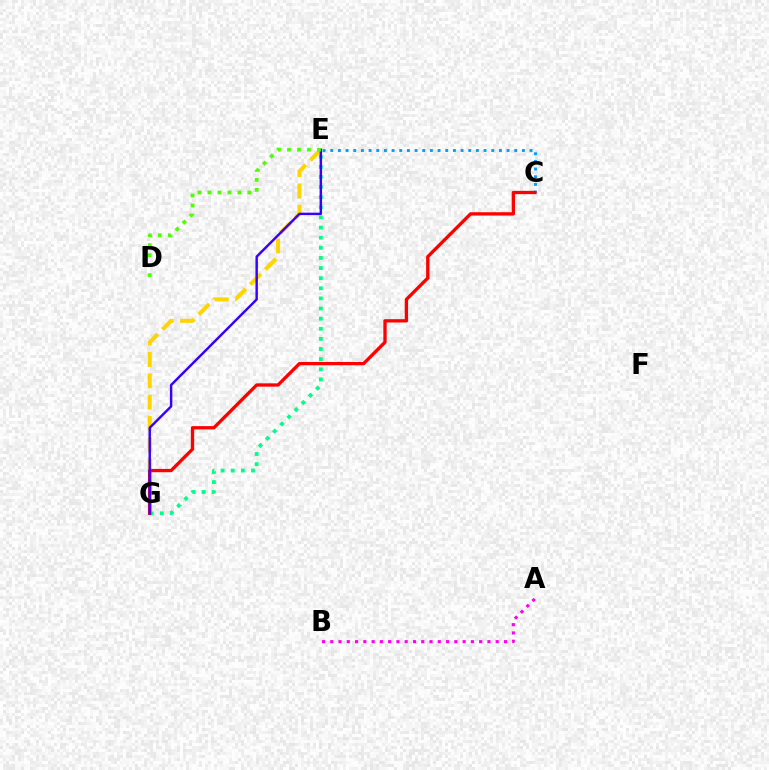{('C', 'E'): [{'color': '#009eff', 'line_style': 'dotted', 'thickness': 2.08}], ('E', 'G'): [{'color': '#ffd500', 'line_style': 'dashed', 'thickness': 2.89}, {'color': '#00ff86', 'line_style': 'dotted', 'thickness': 2.75}, {'color': '#3700ff', 'line_style': 'solid', 'thickness': 1.75}], ('A', 'B'): [{'color': '#ff00ed', 'line_style': 'dotted', 'thickness': 2.25}], ('C', 'G'): [{'color': '#ff0000', 'line_style': 'solid', 'thickness': 2.39}], ('D', 'E'): [{'color': '#4fff00', 'line_style': 'dotted', 'thickness': 2.71}]}